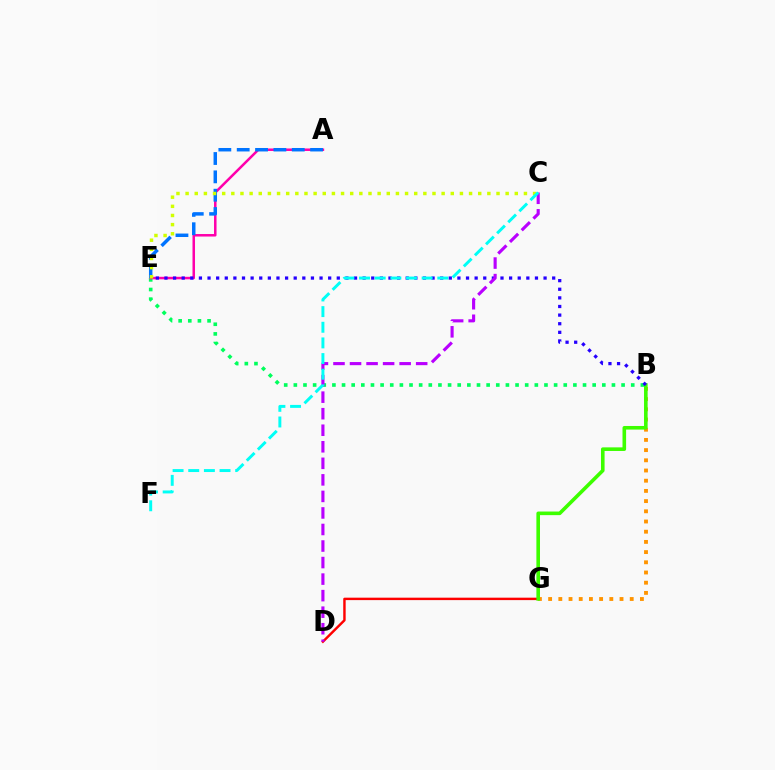{('B', 'E'): [{'color': '#00ff5c', 'line_style': 'dotted', 'thickness': 2.62}, {'color': '#2500ff', 'line_style': 'dotted', 'thickness': 2.34}], ('D', 'G'): [{'color': '#ff0000', 'line_style': 'solid', 'thickness': 1.75}], ('A', 'E'): [{'color': '#ff00ac', 'line_style': 'solid', 'thickness': 1.81}, {'color': '#0074ff', 'line_style': 'dashed', 'thickness': 2.49}], ('B', 'G'): [{'color': '#ff9400', 'line_style': 'dotted', 'thickness': 2.77}, {'color': '#3dff00', 'line_style': 'solid', 'thickness': 2.59}], ('C', 'D'): [{'color': '#b900ff', 'line_style': 'dashed', 'thickness': 2.25}], ('C', 'E'): [{'color': '#d1ff00', 'line_style': 'dotted', 'thickness': 2.48}], ('C', 'F'): [{'color': '#00fff6', 'line_style': 'dashed', 'thickness': 2.13}]}